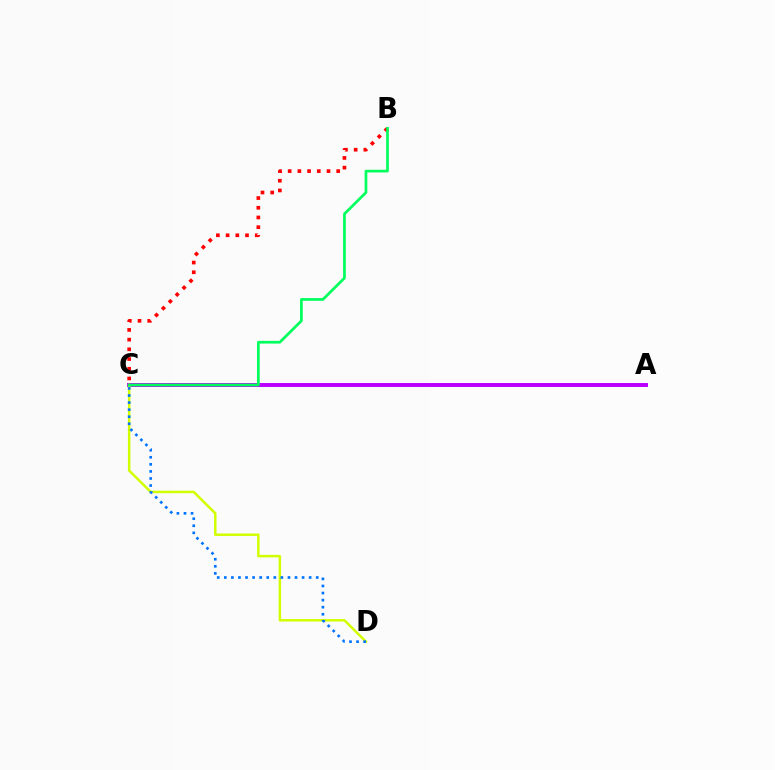{('B', 'C'): [{'color': '#ff0000', 'line_style': 'dotted', 'thickness': 2.64}, {'color': '#00ff5c', 'line_style': 'solid', 'thickness': 1.95}], ('A', 'C'): [{'color': '#b900ff', 'line_style': 'solid', 'thickness': 2.84}], ('C', 'D'): [{'color': '#d1ff00', 'line_style': 'solid', 'thickness': 1.8}, {'color': '#0074ff', 'line_style': 'dotted', 'thickness': 1.92}]}